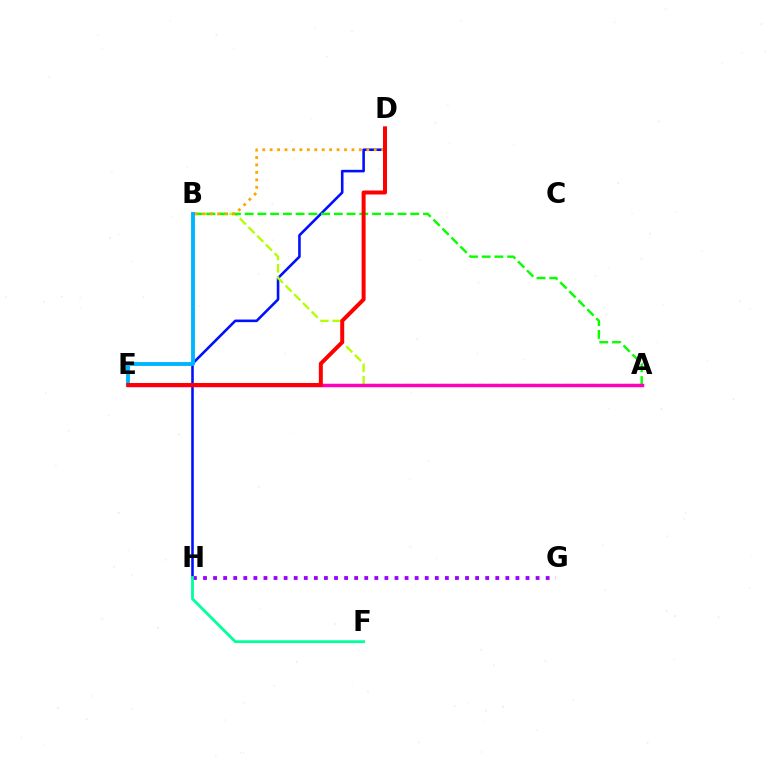{('D', 'H'): [{'color': '#0010ff', 'line_style': 'solid', 'thickness': 1.86}], ('G', 'H'): [{'color': '#9b00ff', 'line_style': 'dotted', 'thickness': 2.74}], ('A', 'B'): [{'color': '#b3ff00', 'line_style': 'dashed', 'thickness': 1.67}, {'color': '#08ff00', 'line_style': 'dashed', 'thickness': 1.73}], ('A', 'E'): [{'color': '#ff00bd', 'line_style': 'solid', 'thickness': 2.52}], ('F', 'H'): [{'color': '#00ff9d', 'line_style': 'solid', 'thickness': 2.01}], ('B', 'D'): [{'color': '#ffa500', 'line_style': 'dotted', 'thickness': 2.02}], ('B', 'E'): [{'color': '#00b5ff', 'line_style': 'solid', 'thickness': 2.78}], ('D', 'E'): [{'color': '#ff0000', 'line_style': 'solid', 'thickness': 2.87}]}